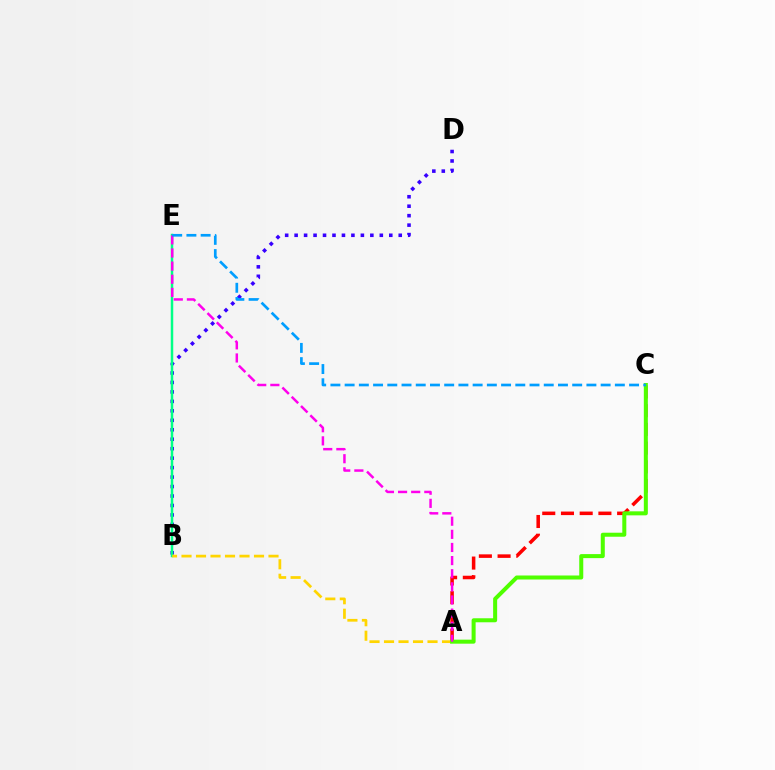{('B', 'D'): [{'color': '#3700ff', 'line_style': 'dotted', 'thickness': 2.57}], ('B', 'E'): [{'color': '#00ff86', 'line_style': 'solid', 'thickness': 1.79}], ('A', 'C'): [{'color': '#ff0000', 'line_style': 'dashed', 'thickness': 2.54}, {'color': '#4fff00', 'line_style': 'solid', 'thickness': 2.89}], ('A', 'B'): [{'color': '#ffd500', 'line_style': 'dashed', 'thickness': 1.97}], ('A', 'E'): [{'color': '#ff00ed', 'line_style': 'dashed', 'thickness': 1.78}], ('C', 'E'): [{'color': '#009eff', 'line_style': 'dashed', 'thickness': 1.93}]}